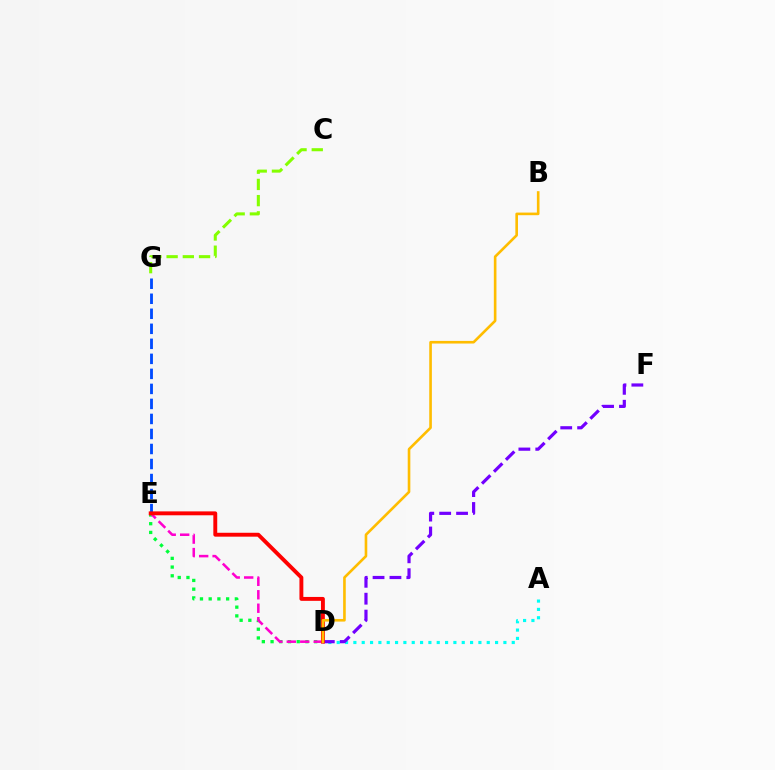{('D', 'E'): [{'color': '#00ff39', 'line_style': 'dotted', 'thickness': 2.37}, {'color': '#ff00cf', 'line_style': 'dashed', 'thickness': 1.83}, {'color': '#ff0000', 'line_style': 'solid', 'thickness': 2.8}], ('A', 'D'): [{'color': '#00fff6', 'line_style': 'dotted', 'thickness': 2.26}], ('E', 'G'): [{'color': '#004bff', 'line_style': 'dashed', 'thickness': 2.04}], ('C', 'G'): [{'color': '#84ff00', 'line_style': 'dashed', 'thickness': 2.2}], ('D', 'F'): [{'color': '#7200ff', 'line_style': 'dashed', 'thickness': 2.29}], ('B', 'D'): [{'color': '#ffbd00', 'line_style': 'solid', 'thickness': 1.89}]}